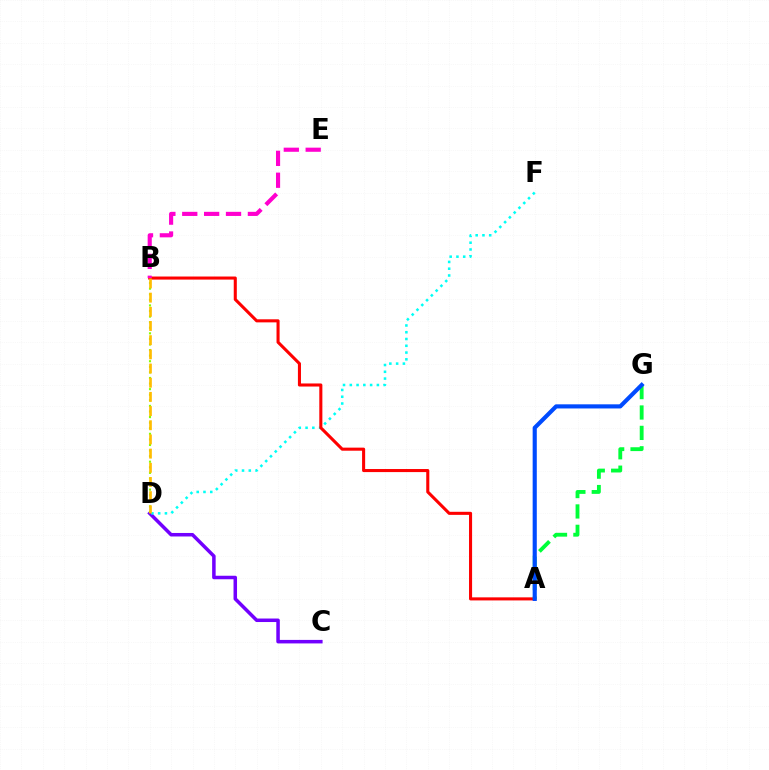{('C', 'D'): [{'color': '#7200ff', 'line_style': 'solid', 'thickness': 2.53}], ('B', 'D'): [{'color': '#84ff00', 'line_style': 'dotted', 'thickness': 1.52}, {'color': '#ffbd00', 'line_style': 'dashed', 'thickness': 1.93}], ('D', 'F'): [{'color': '#00fff6', 'line_style': 'dotted', 'thickness': 1.84}], ('A', 'B'): [{'color': '#ff0000', 'line_style': 'solid', 'thickness': 2.21}], ('B', 'E'): [{'color': '#ff00cf', 'line_style': 'dashed', 'thickness': 2.97}], ('A', 'G'): [{'color': '#00ff39', 'line_style': 'dashed', 'thickness': 2.77}, {'color': '#004bff', 'line_style': 'solid', 'thickness': 2.98}]}